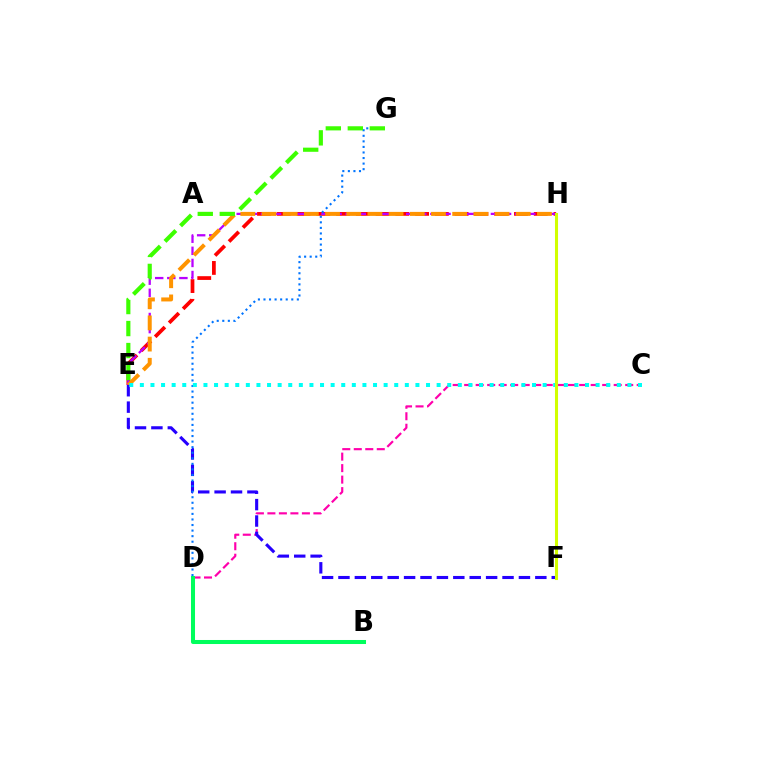{('C', 'D'): [{'color': '#ff00ac', 'line_style': 'dashed', 'thickness': 1.56}], ('E', 'H'): [{'color': '#ff0000', 'line_style': 'dashed', 'thickness': 2.69}, {'color': '#b900ff', 'line_style': 'dashed', 'thickness': 1.64}, {'color': '#ff9400', 'line_style': 'dashed', 'thickness': 2.88}], ('E', 'F'): [{'color': '#2500ff', 'line_style': 'dashed', 'thickness': 2.23}], ('B', 'D'): [{'color': '#00ff5c', 'line_style': 'solid', 'thickness': 2.9}], ('D', 'G'): [{'color': '#0074ff', 'line_style': 'dotted', 'thickness': 1.51}], ('E', 'G'): [{'color': '#3dff00', 'line_style': 'dashed', 'thickness': 2.99}], ('C', 'E'): [{'color': '#00fff6', 'line_style': 'dotted', 'thickness': 2.88}], ('F', 'H'): [{'color': '#d1ff00', 'line_style': 'solid', 'thickness': 2.21}]}